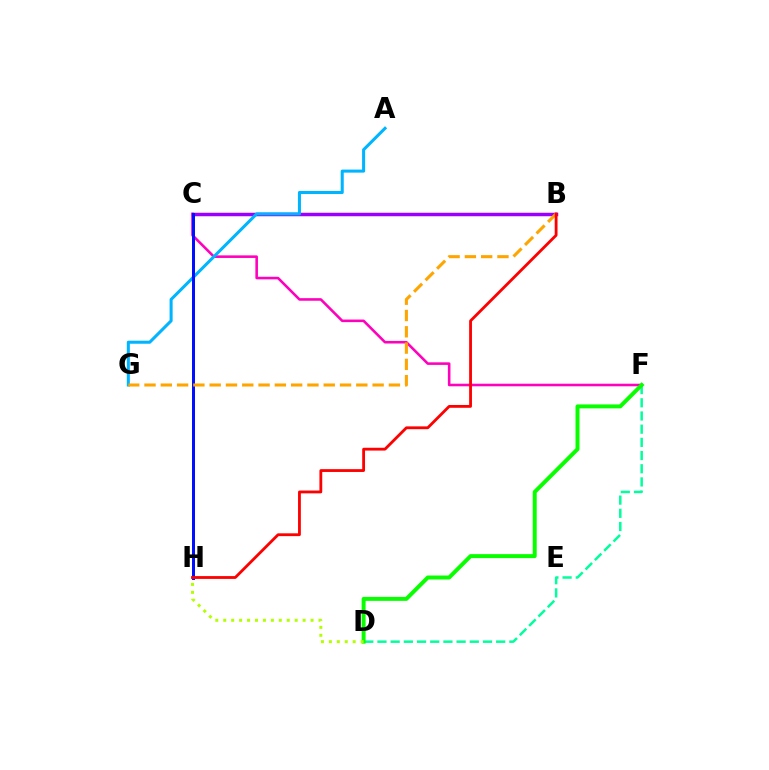{('C', 'F'): [{'color': '#ff00bd', 'line_style': 'solid', 'thickness': 1.86}], ('B', 'C'): [{'color': '#9b00ff', 'line_style': 'solid', 'thickness': 2.51}], ('A', 'G'): [{'color': '#00b5ff', 'line_style': 'solid', 'thickness': 2.19}], ('D', 'F'): [{'color': '#00ff9d', 'line_style': 'dashed', 'thickness': 1.79}, {'color': '#08ff00', 'line_style': 'solid', 'thickness': 2.86}], ('C', 'H'): [{'color': '#0010ff', 'line_style': 'solid', 'thickness': 2.15}], ('B', 'G'): [{'color': '#ffa500', 'line_style': 'dashed', 'thickness': 2.21}], ('D', 'H'): [{'color': '#b3ff00', 'line_style': 'dotted', 'thickness': 2.16}], ('B', 'H'): [{'color': '#ff0000', 'line_style': 'solid', 'thickness': 2.02}]}